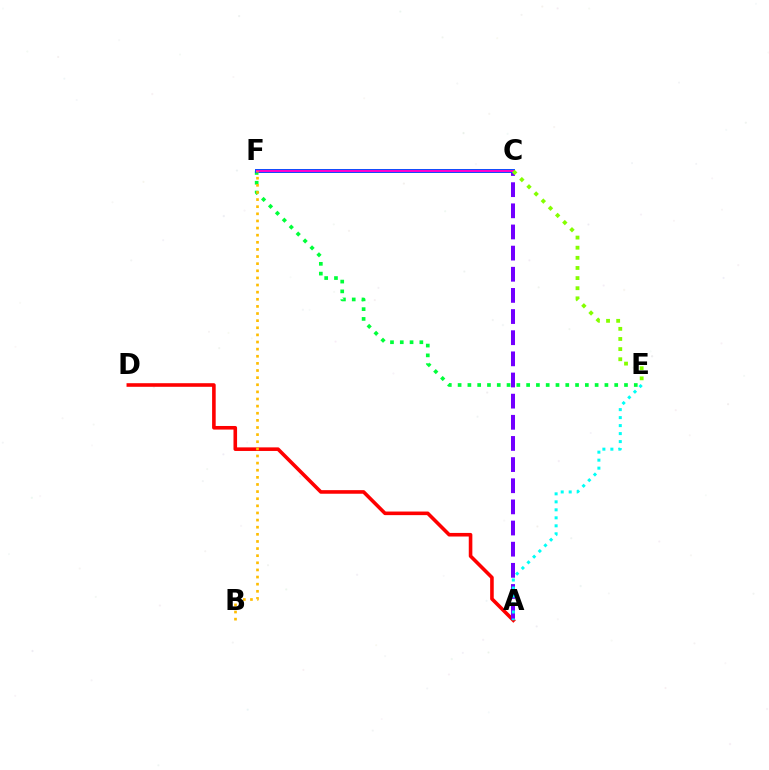{('A', 'D'): [{'color': '#ff0000', 'line_style': 'solid', 'thickness': 2.59}], ('E', 'F'): [{'color': '#00ff39', 'line_style': 'dotted', 'thickness': 2.66}], ('A', 'C'): [{'color': '#7200ff', 'line_style': 'dashed', 'thickness': 2.87}], ('A', 'E'): [{'color': '#00fff6', 'line_style': 'dotted', 'thickness': 2.17}], ('C', 'F'): [{'color': '#004bff', 'line_style': 'solid', 'thickness': 2.83}, {'color': '#ff00cf', 'line_style': 'solid', 'thickness': 1.52}], ('B', 'F'): [{'color': '#ffbd00', 'line_style': 'dotted', 'thickness': 1.94}], ('C', 'E'): [{'color': '#84ff00', 'line_style': 'dotted', 'thickness': 2.75}]}